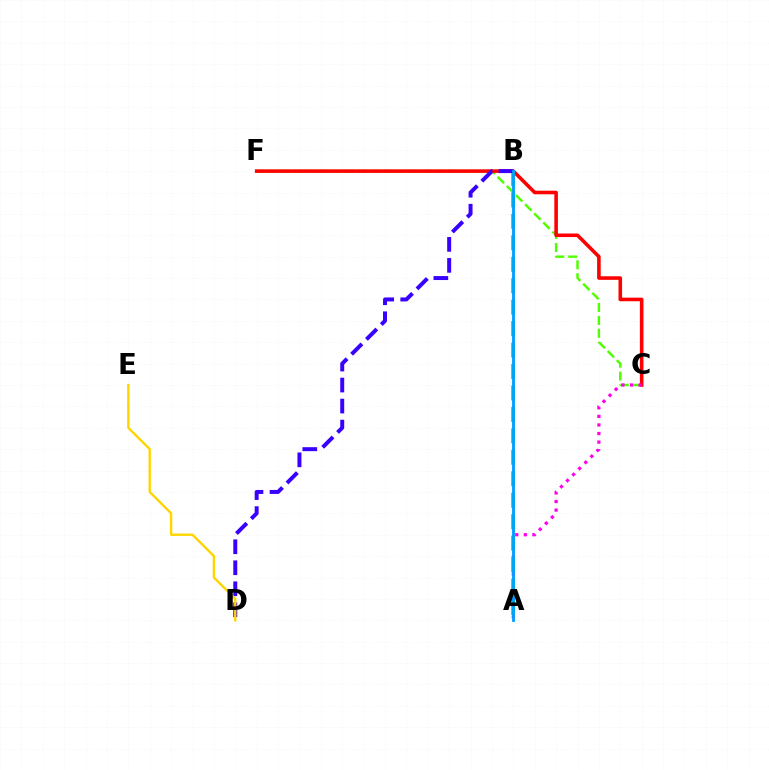{('C', 'F'): [{'color': '#4fff00', 'line_style': 'dashed', 'thickness': 1.75}, {'color': '#ff0000', 'line_style': 'solid', 'thickness': 2.58}], ('A', 'C'): [{'color': '#ff00ed', 'line_style': 'dotted', 'thickness': 2.33}], ('A', 'B'): [{'color': '#00ff86', 'line_style': 'dashed', 'thickness': 2.91}, {'color': '#009eff', 'line_style': 'solid', 'thickness': 2.04}], ('B', 'D'): [{'color': '#3700ff', 'line_style': 'dashed', 'thickness': 2.85}], ('D', 'E'): [{'color': '#ffd500', 'line_style': 'solid', 'thickness': 1.71}]}